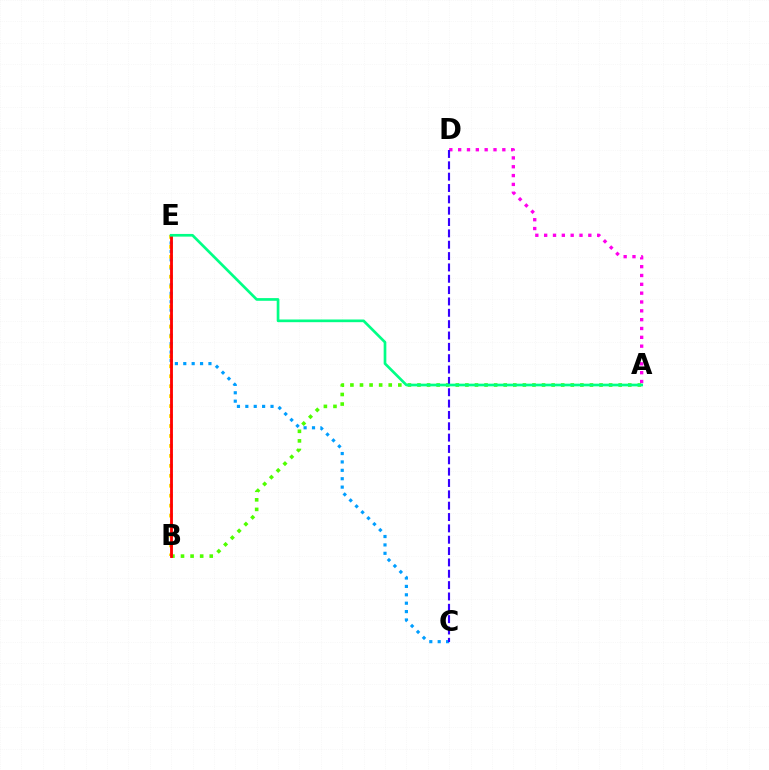{('C', 'E'): [{'color': '#009eff', 'line_style': 'dotted', 'thickness': 2.28}], ('A', 'B'): [{'color': '#4fff00', 'line_style': 'dotted', 'thickness': 2.6}], ('B', 'E'): [{'color': '#ffd500', 'line_style': 'dotted', 'thickness': 2.7}, {'color': '#ff0000', 'line_style': 'solid', 'thickness': 2.04}], ('A', 'D'): [{'color': '#ff00ed', 'line_style': 'dotted', 'thickness': 2.4}], ('C', 'D'): [{'color': '#3700ff', 'line_style': 'dashed', 'thickness': 1.54}], ('A', 'E'): [{'color': '#00ff86', 'line_style': 'solid', 'thickness': 1.93}]}